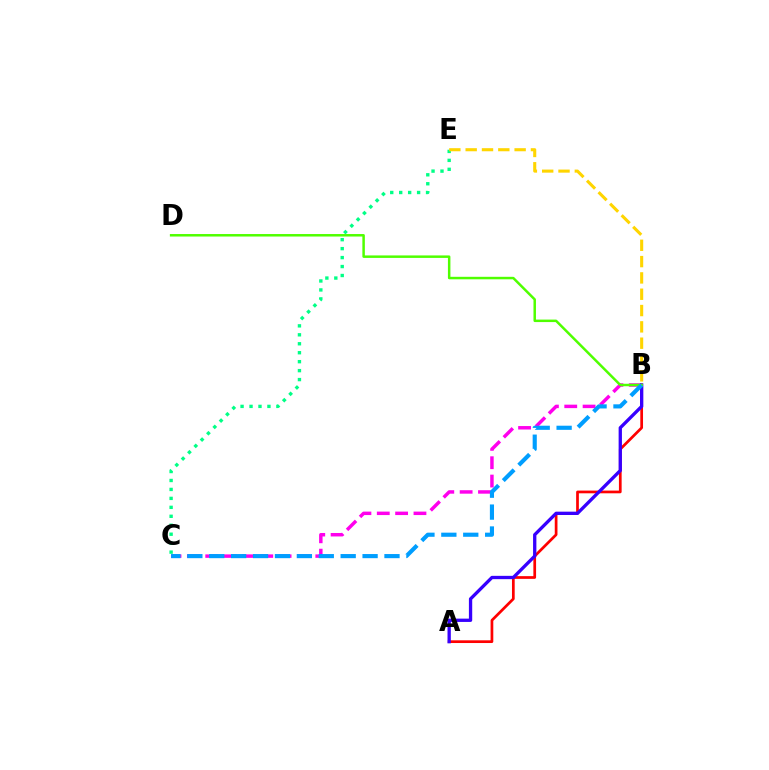{('C', 'E'): [{'color': '#00ff86', 'line_style': 'dotted', 'thickness': 2.43}], ('B', 'C'): [{'color': '#ff00ed', 'line_style': 'dashed', 'thickness': 2.49}, {'color': '#009eff', 'line_style': 'dashed', 'thickness': 2.98}], ('B', 'E'): [{'color': '#ffd500', 'line_style': 'dashed', 'thickness': 2.22}], ('A', 'B'): [{'color': '#ff0000', 'line_style': 'solid', 'thickness': 1.96}, {'color': '#3700ff', 'line_style': 'solid', 'thickness': 2.38}], ('B', 'D'): [{'color': '#4fff00', 'line_style': 'solid', 'thickness': 1.79}]}